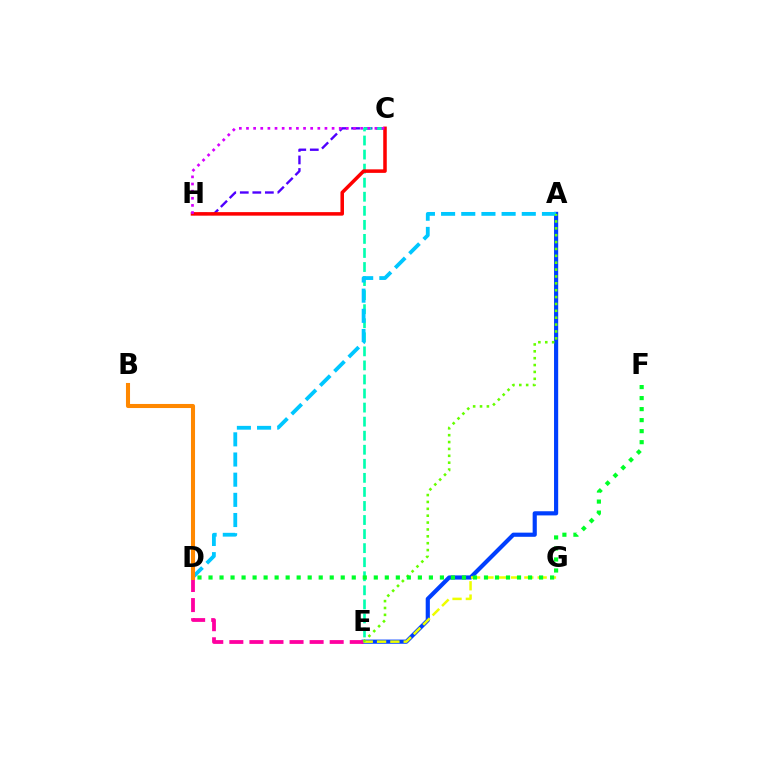{('A', 'E'): [{'color': '#003fff', 'line_style': 'solid', 'thickness': 2.99}, {'color': '#66ff00', 'line_style': 'dotted', 'thickness': 1.87}], ('C', 'H'): [{'color': '#4f00ff', 'line_style': 'dashed', 'thickness': 1.7}, {'color': '#ff0000', 'line_style': 'solid', 'thickness': 2.54}, {'color': '#d600ff', 'line_style': 'dotted', 'thickness': 1.94}], ('D', 'E'): [{'color': '#ff00a0', 'line_style': 'dashed', 'thickness': 2.73}], ('C', 'E'): [{'color': '#00ffaf', 'line_style': 'dashed', 'thickness': 1.91}], ('A', 'D'): [{'color': '#00c7ff', 'line_style': 'dashed', 'thickness': 2.74}], ('E', 'G'): [{'color': '#eeff00', 'line_style': 'dashed', 'thickness': 1.81}], ('B', 'D'): [{'color': '#ff8800', 'line_style': 'solid', 'thickness': 2.93}], ('D', 'F'): [{'color': '#00ff27', 'line_style': 'dotted', 'thickness': 2.99}]}